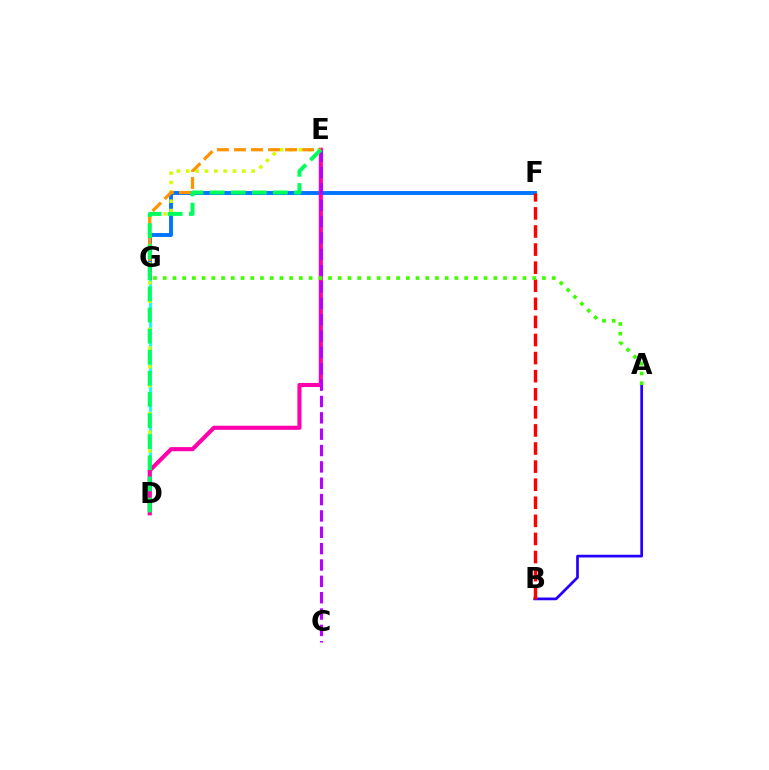{('D', 'G'): [{'color': '#00fff6', 'line_style': 'solid', 'thickness': 1.99}], ('F', 'G'): [{'color': '#0074ff', 'line_style': 'solid', 'thickness': 2.8}], ('D', 'E'): [{'color': '#d1ff00', 'line_style': 'dotted', 'thickness': 2.54}, {'color': '#ff00ac', 'line_style': 'solid', 'thickness': 2.95}, {'color': '#00ff5c', 'line_style': 'dashed', 'thickness': 2.87}], ('C', 'E'): [{'color': '#b900ff', 'line_style': 'dashed', 'thickness': 2.22}], ('E', 'G'): [{'color': '#ff9400', 'line_style': 'dashed', 'thickness': 2.32}], ('A', 'B'): [{'color': '#2500ff', 'line_style': 'solid', 'thickness': 1.96}], ('B', 'F'): [{'color': '#ff0000', 'line_style': 'dashed', 'thickness': 2.46}], ('A', 'G'): [{'color': '#3dff00', 'line_style': 'dotted', 'thickness': 2.64}]}